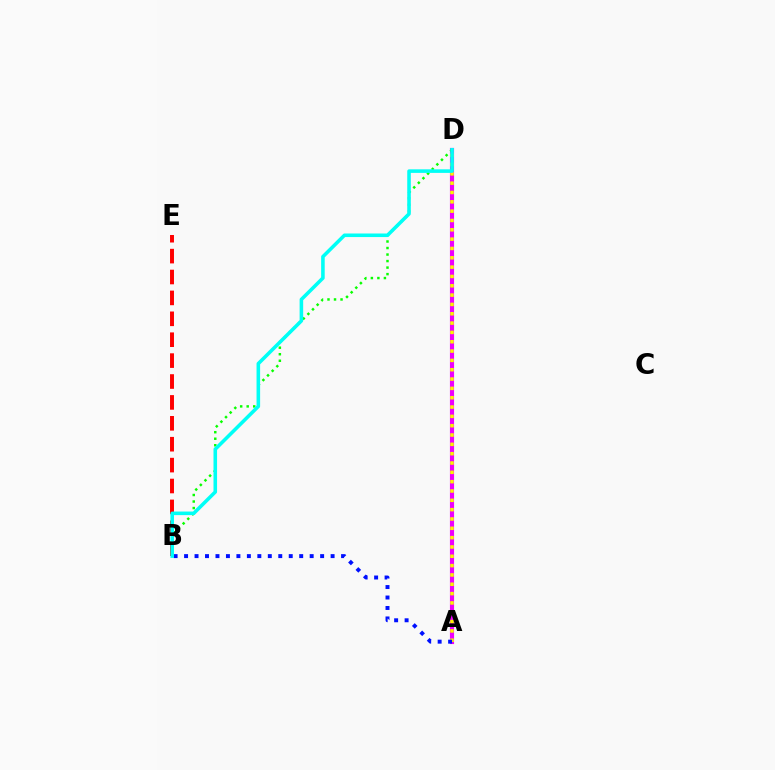{('A', 'D'): [{'color': '#ee00ff', 'line_style': 'solid', 'thickness': 2.98}, {'color': '#fcf500', 'line_style': 'dotted', 'thickness': 2.53}], ('B', 'D'): [{'color': '#08ff00', 'line_style': 'dotted', 'thickness': 1.77}, {'color': '#00fff6', 'line_style': 'solid', 'thickness': 2.57}], ('B', 'E'): [{'color': '#ff0000', 'line_style': 'dashed', 'thickness': 2.84}], ('A', 'B'): [{'color': '#0010ff', 'line_style': 'dotted', 'thickness': 2.84}]}